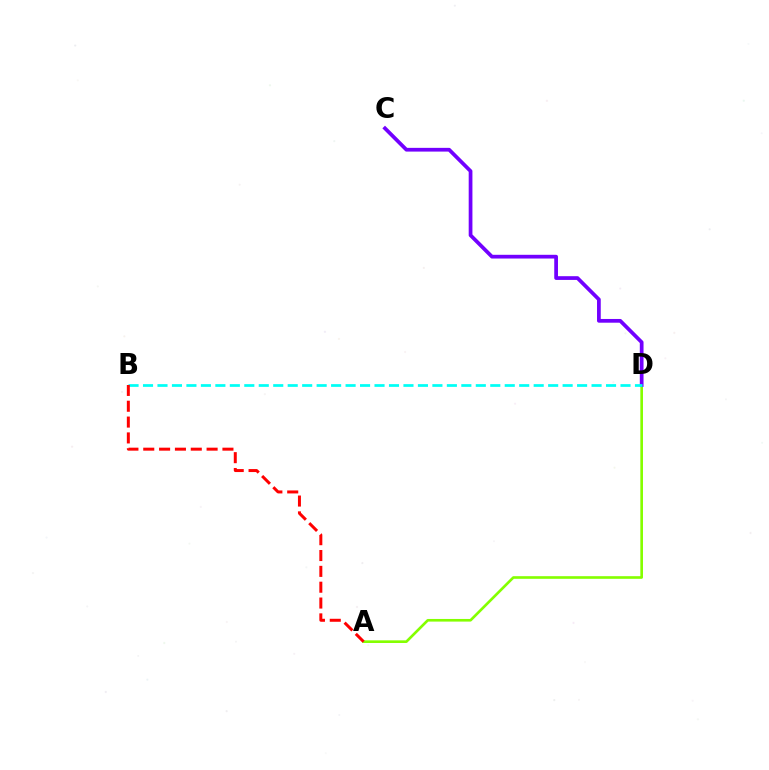{('A', 'D'): [{'color': '#84ff00', 'line_style': 'solid', 'thickness': 1.9}], ('C', 'D'): [{'color': '#7200ff', 'line_style': 'solid', 'thickness': 2.69}], ('B', 'D'): [{'color': '#00fff6', 'line_style': 'dashed', 'thickness': 1.97}], ('A', 'B'): [{'color': '#ff0000', 'line_style': 'dashed', 'thickness': 2.15}]}